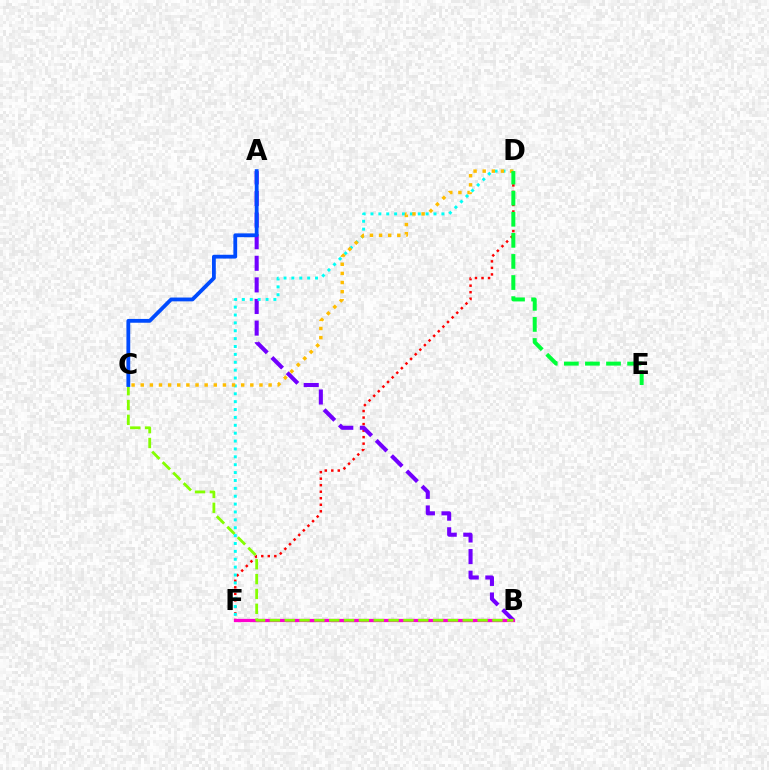{('D', 'F'): [{'color': '#ff0000', 'line_style': 'dotted', 'thickness': 1.77}, {'color': '#00fff6', 'line_style': 'dotted', 'thickness': 2.14}], ('A', 'B'): [{'color': '#7200ff', 'line_style': 'dashed', 'thickness': 2.93}], ('B', 'F'): [{'color': '#ff00cf', 'line_style': 'solid', 'thickness': 2.35}], ('B', 'C'): [{'color': '#84ff00', 'line_style': 'dashed', 'thickness': 2.02}], ('C', 'D'): [{'color': '#ffbd00', 'line_style': 'dotted', 'thickness': 2.48}], ('D', 'E'): [{'color': '#00ff39', 'line_style': 'dashed', 'thickness': 2.87}], ('A', 'C'): [{'color': '#004bff', 'line_style': 'solid', 'thickness': 2.74}]}